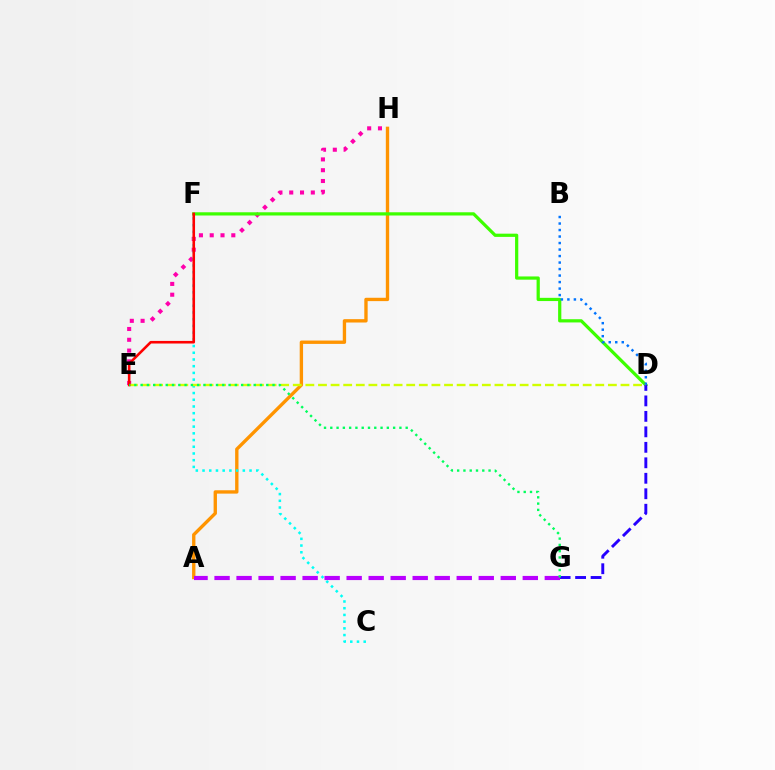{('E', 'H'): [{'color': '#ff00ac', 'line_style': 'dotted', 'thickness': 2.93}], ('A', 'H'): [{'color': '#ff9400', 'line_style': 'solid', 'thickness': 2.41}], ('C', 'F'): [{'color': '#00fff6', 'line_style': 'dotted', 'thickness': 1.82}], ('D', 'F'): [{'color': '#3dff00', 'line_style': 'solid', 'thickness': 2.32}], ('B', 'D'): [{'color': '#0074ff', 'line_style': 'dotted', 'thickness': 1.77}], ('D', 'G'): [{'color': '#2500ff', 'line_style': 'dashed', 'thickness': 2.1}], ('D', 'E'): [{'color': '#d1ff00', 'line_style': 'dashed', 'thickness': 1.71}], ('A', 'G'): [{'color': '#b900ff', 'line_style': 'dashed', 'thickness': 2.99}], ('E', 'F'): [{'color': '#ff0000', 'line_style': 'solid', 'thickness': 1.86}], ('E', 'G'): [{'color': '#00ff5c', 'line_style': 'dotted', 'thickness': 1.71}]}